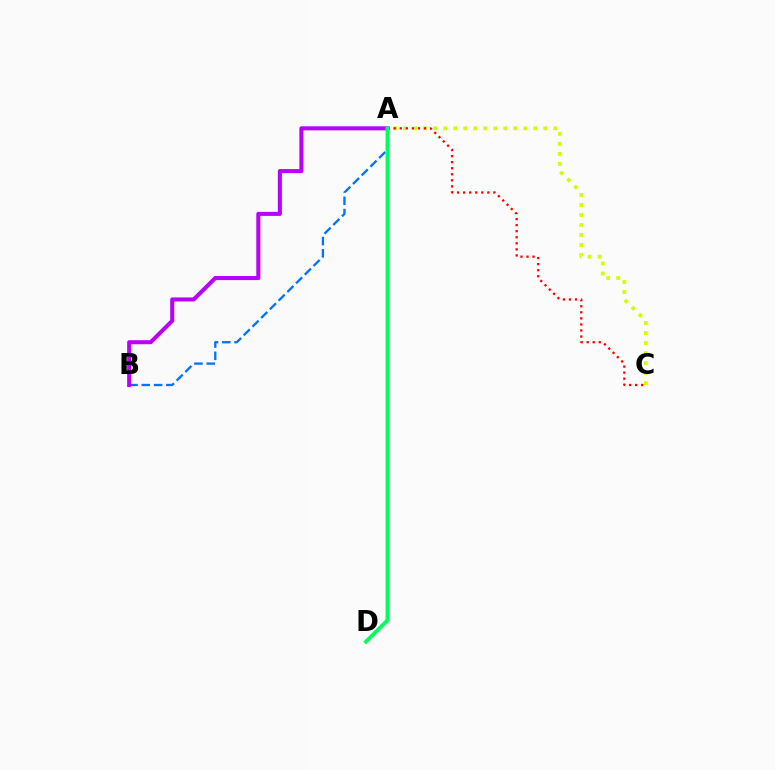{('A', 'B'): [{'color': '#0074ff', 'line_style': 'dashed', 'thickness': 1.67}, {'color': '#b900ff', 'line_style': 'solid', 'thickness': 2.92}], ('A', 'C'): [{'color': '#d1ff00', 'line_style': 'dotted', 'thickness': 2.72}, {'color': '#ff0000', 'line_style': 'dotted', 'thickness': 1.64}], ('A', 'D'): [{'color': '#00ff5c', 'line_style': 'solid', 'thickness': 2.78}]}